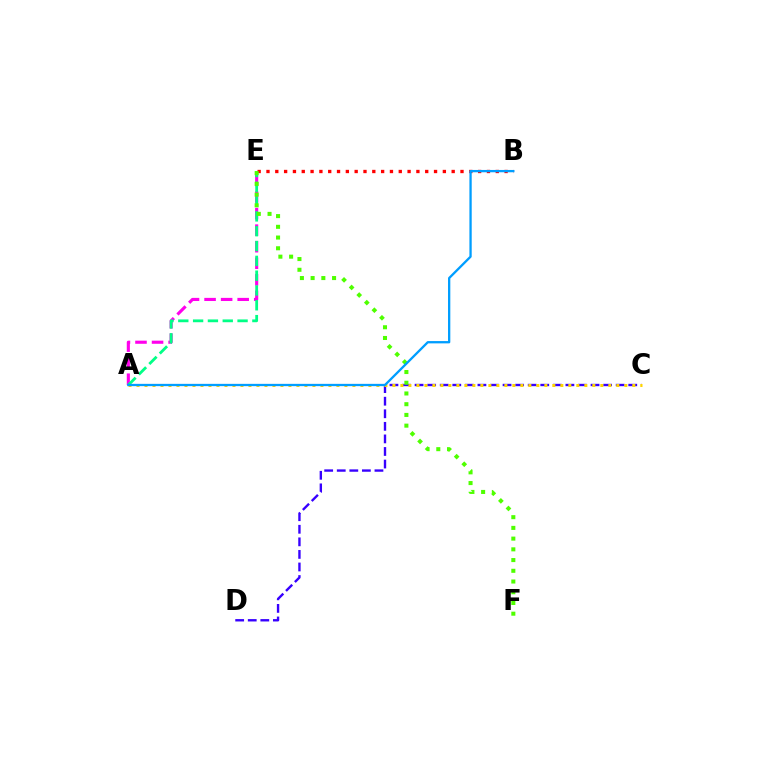{('A', 'E'): [{'color': '#ff00ed', 'line_style': 'dashed', 'thickness': 2.25}, {'color': '#00ff86', 'line_style': 'dashed', 'thickness': 2.01}], ('C', 'D'): [{'color': '#3700ff', 'line_style': 'dashed', 'thickness': 1.71}], ('A', 'C'): [{'color': '#ffd500', 'line_style': 'dotted', 'thickness': 2.17}], ('B', 'E'): [{'color': '#ff0000', 'line_style': 'dotted', 'thickness': 2.4}], ('E', 'F'): [{'color': '#4fff00', 'line_style': 'dotted', 'thickness': 2.91}], ('A', 'B'): [{'color': '#009eff', 'line_style': 'solid', 'thickness': 1.66}]}